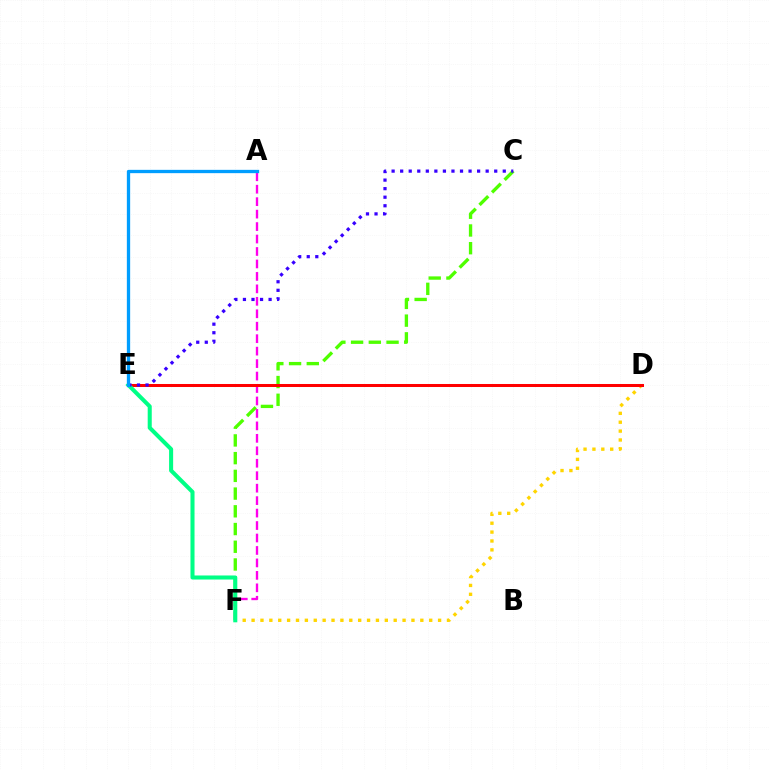{('D', 'F'): [{'color': '#ffd500', 'line_style': 'dotted', 'thickness': 2.41}], ('C', 'F'): [{'color': '#4fff00', 'line_style': 'dashed', 'thickness': 2.41}], ('A', 'F'): [{'color': '#ff00ed', 'line_style': 'dashed', 'thickness': 1.69}], ('D', 'E'): [{'color': '#ff0000', 'line_style': 'solid', 'thickness': 2.17}], ('E', 'F'): [{'color': '#00ff86', 'line_style': 'solid', 'thickness': 2.92}], ('C', 'E'): [{'color': '#3700ff', 'line_style': 'dotted', 'thickness': 2.32}], ('A', 'E'): [{'color': '#009eff', 'line_style': 'solid', 'thickness': 2.38}]}